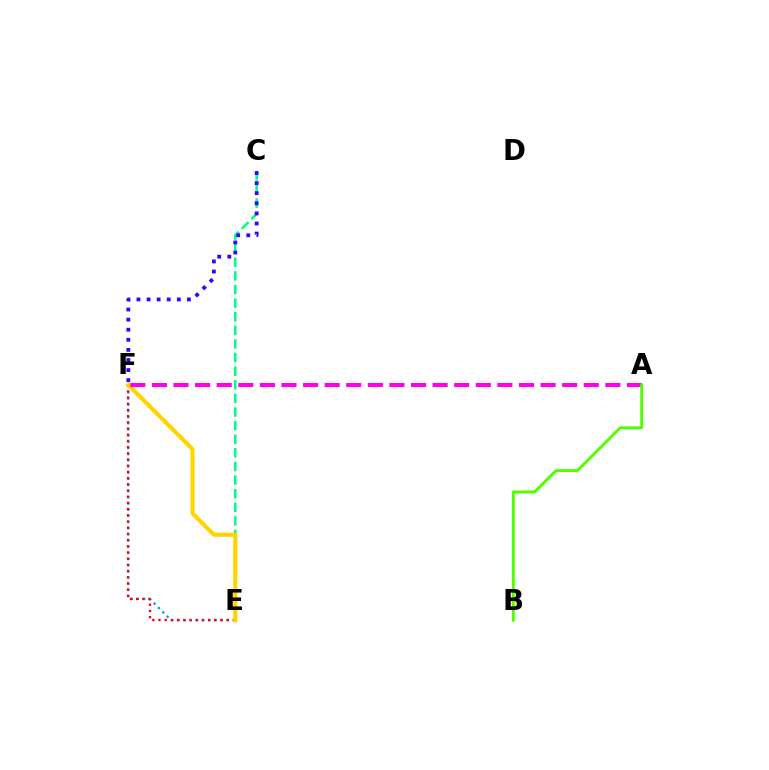{('C', 'E'): [{'color': '#00ff86', 'line_style': 'dashed', 'thickness': 1.85}], ('E', 'F'): [{'color': '#009eff', 'line_style': 'dotted', 'thickness': 1.68}, {'color': '#ff0000', 'line_style': 'dotted', 'thickness': 1.68}, {'color': '#ffd500', 'line_style': 'solid', 'thickness': 2.97}], ('A', 'F'): [{'color': '#ff00ed', 'line_style': 'dashed', 'thickness': 2.93}], ('C', 'F'): [{'color': '#3700ff', 'line_style': 'dotted', 'thickness': 2.74}], ('A', 'B'): [{'color': '#4fff00', 'line_style': 'solid', 'thickness': 2.09}]}